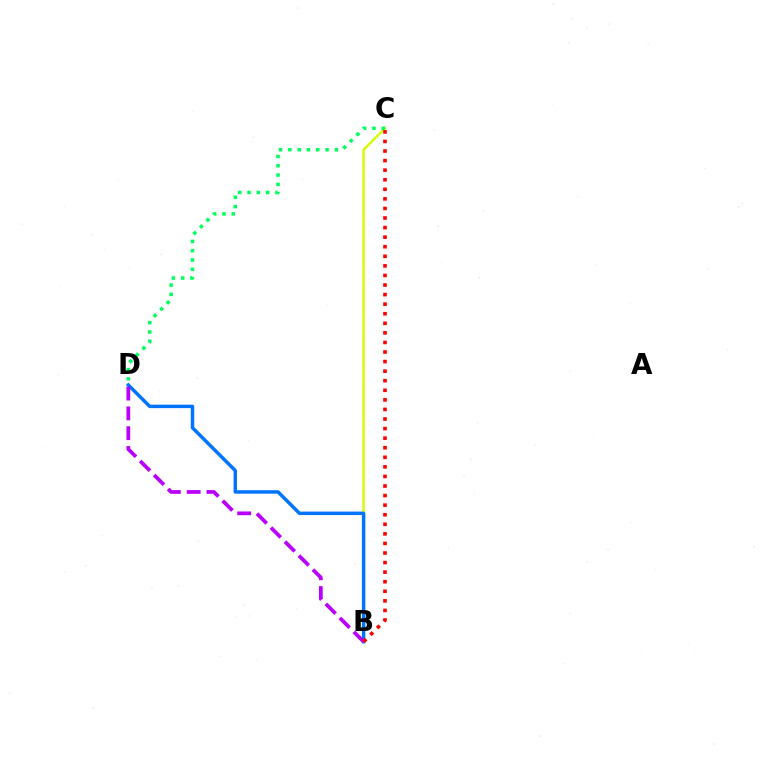{('B', 'C'): [{'color': '#d1ff00', 'line_style': 'solid', 'thickness': 1.72}, {'color': '#ff0000', 'line_style': 'dotted', 'thickness': 2.6}], ('B', 'D'): [{'color': '#0074ff', 'line_style': 'solid', 'thickness': 2.5}, {'color': '#b900ff', 'line_style': 'dashed', 'thickness': 2.69}], ('C', 'D'): [{'color': '#00ff5c', 'line_style': 'dotted', 'thickness': 2.52}]}